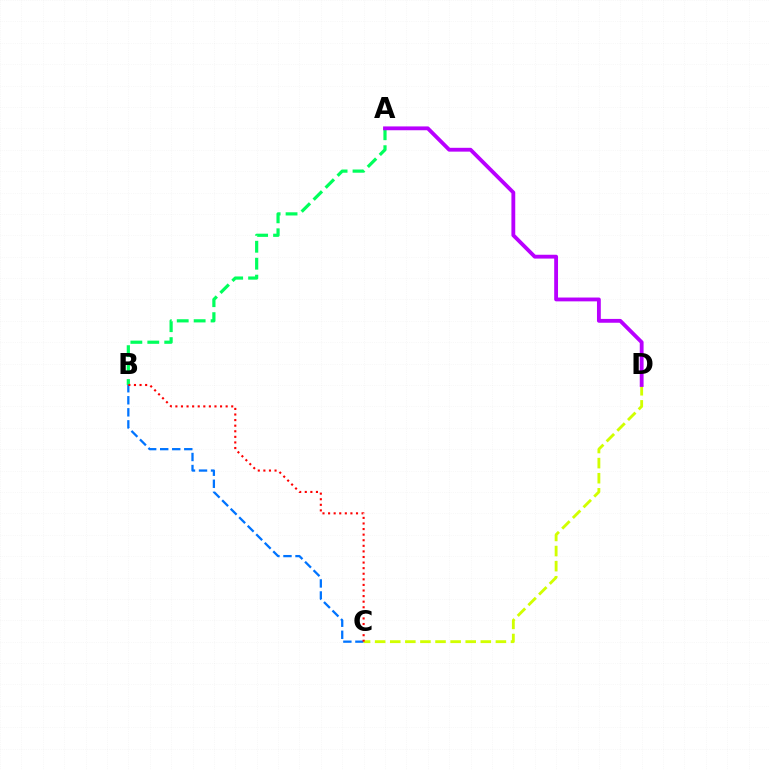{('B', 'C'): [{'color': '#0074ff', 'line_style': 'dashed', 'thickness': 1.64}, {'color': '#ff0000', 'line_style': 'dotted', 'thickness': 1.52}], ('C', 'D'): [{'color': '#d1ff00', 'line_style': 'dashed', 'thickness': 2.05}], ('A', 'B'): [{'color': '#00ff5c', 'line_style': 'dashed', 'thickness': 2.3}], ('A', 'D'): [{'color': '#b900ff', 'line_style': 'solid', 'thickness': 2.76}]}